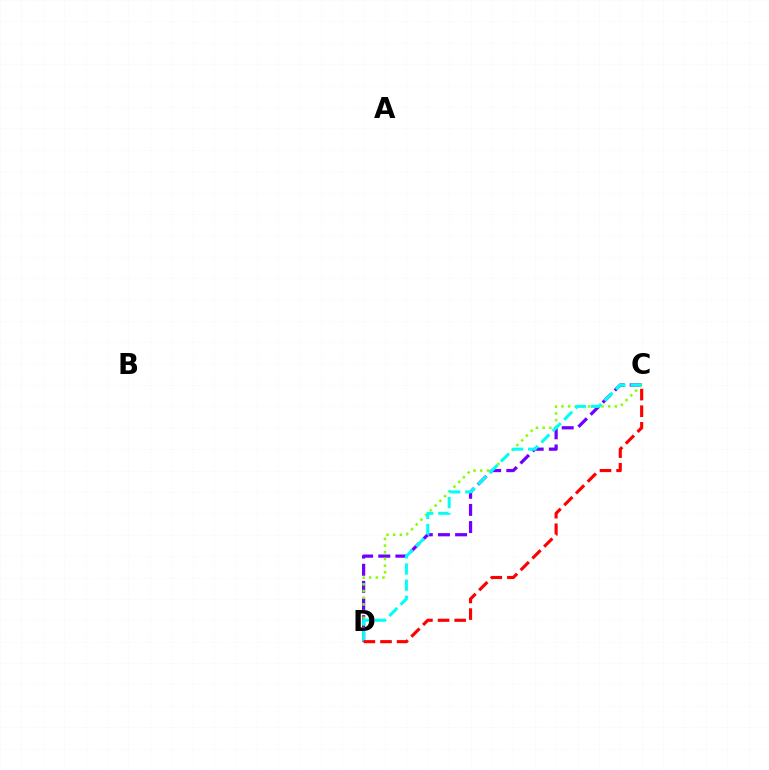{('C', 'D'): [{'color': '#7200ff', 'line_style': 'dashed', 'thickness': 2.33}, {'color': '#84ff00', 'line_style': 'dotted', 'thickness': 1.82}, {'color': '#00fff6', 'line_style': 'dashed', 'thickness': 2.19}, {'color': '#ff0000', 'line_style': 'dashed', 'thickness': 2.26}]}